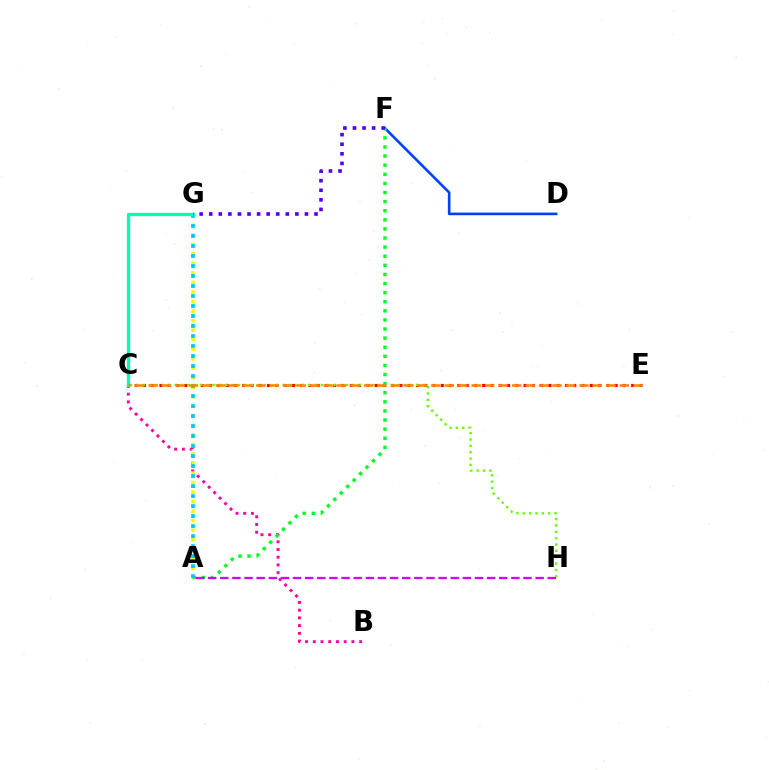{('B', 'C'): [{'color': '#ff00a0', 'line_style': 'dotted', 'thickness': 2.1}], ('C', 'E'): [{'color': '#ff0000', 'line_style': 'dotted', 'thickness': 2.25}, {'color': '#ff8800', 'line_style': 'dashed', 'thickness': 1.83}], ('C', 'H'): [{'color': '#66ff00', 'line_style': 'dotted', 'thickness': 1.73}], ('D', 'F'): [{'color': '#003fff', 'line_style': 'solid', 'thickness': 1.89}], ('A', 'F'): [{'color': '#00ff27', 'line_style': 'dotted', 'thickness': 2.47}], ('A', 'G'): [{'color': '#eeff00', 'line_style': 'dotted', 'thickness': 2.59}, {'color': '#00c7ff', 'line_style': 'dotted', 'thickness': 2.72}], ('C', 'G'): [{'color': '#00ffaf', 'line_style': 'solid', 'thickness': 2.36}], ('A', 'H'): [{'color': '#d600ff', 'line_style': 'dashed', 'thickness': 1.65}], ('F', 'G'): [{'color': '#4f00ff', 'line_style': 'dotted', 'thickness': 2.6}]}